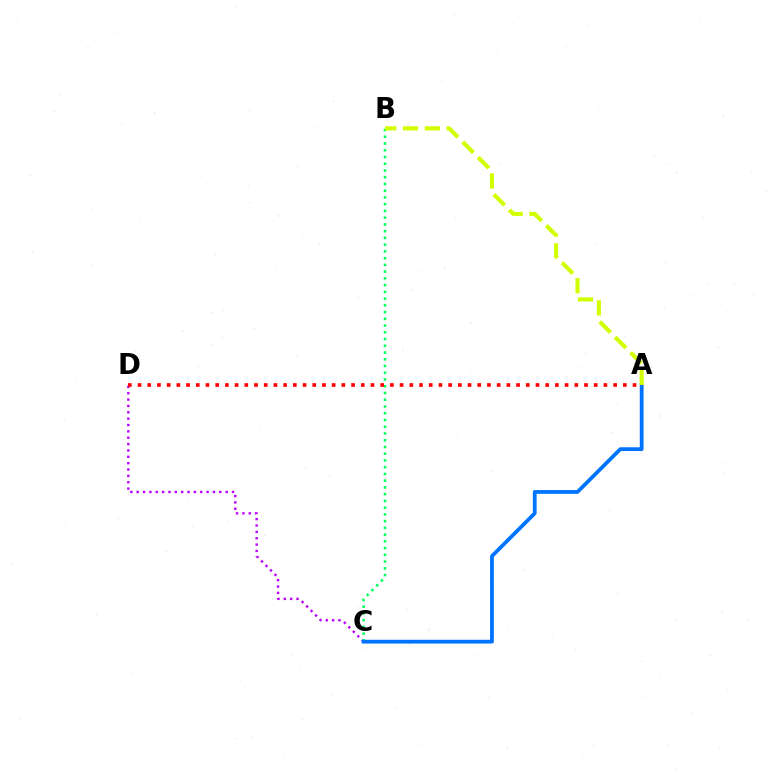{('C', 'D'): [{'color': '#b900ff', 'line_style': 'dotted', 'thickness': 1.73}], ('B', 'C'): [{'color': '#00ff5c', 'line_style': 'dotted', 'thickness': 1.83}], ('A', 'C'): [{'color': '#0074ff', 'line_style': 'solid', 'thickness': 2.72}], ('A', 'D'): [{'color': '#ff0000', 'line_style': 'dotted', 'thickness': 2.64}], ('A', 'B'): [{'color': '#d1ff00', 'line_style': 'dashed', 'thickness': 2.96}]}